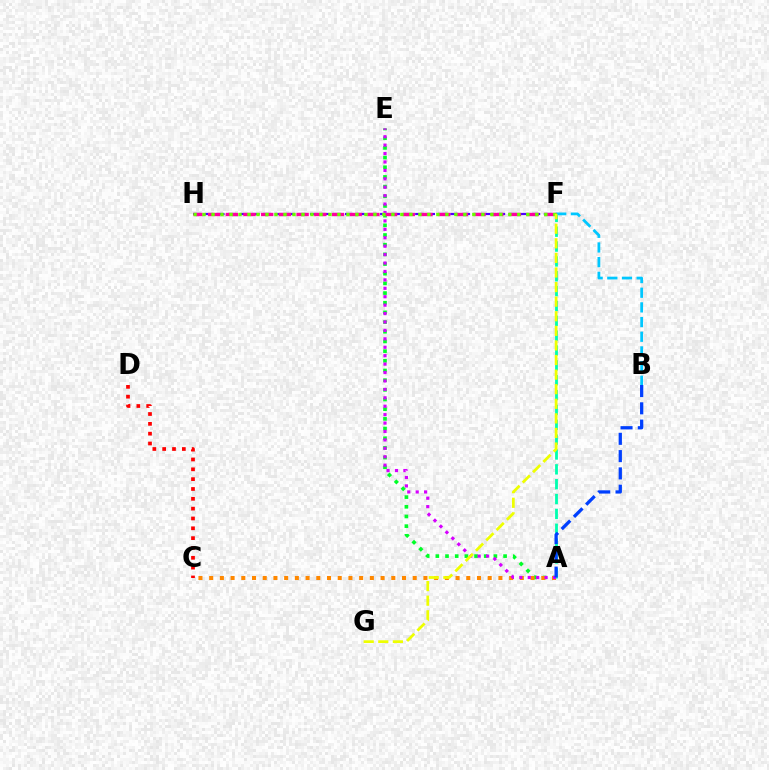{('A', 'E'): [{'color': '#00ff27', 'line_style': 'dotted', 'thickness': 2.63}, {'color': '#d600ff', 'line_style': 'dotted', 'thickness': 2.29}], ('A', 'C'): [{'color': '#ff8800', 'line_style': 'dotted', 'thickness': 2.91}], ('A', 'F'): [{'color': '#00ffaf', 'line_style': 'dashed', 'thickness': 2.02}], ('F', 'H'): [{'color': '#4f00ff', 'line_style': 'dashed', 'thickness': 1.59}, {'color': '#ff00a0', 'line_style': 'dashed', 'thickness': 2.4}, {'color': '#66ff00', 'line_style': 'dotted', 'thickness': 2.44}], ('B', 'F'): [{'color': '#00c7ff', 'line_style': 'dashed', 'thickness': 1.99}], ('C', 'D'): [{'color': '#ff0000', 'line_style': 'dotted', 'thickness': 2.67}], ('A', 'B'): [{'color': '#003fff', 'line_style': 'dashed', 'thickness': 2.35}], ('F', 'G'): [{'color': '#eeff00', 'line_style': 'dashed', 'thickness': 1.98}]}